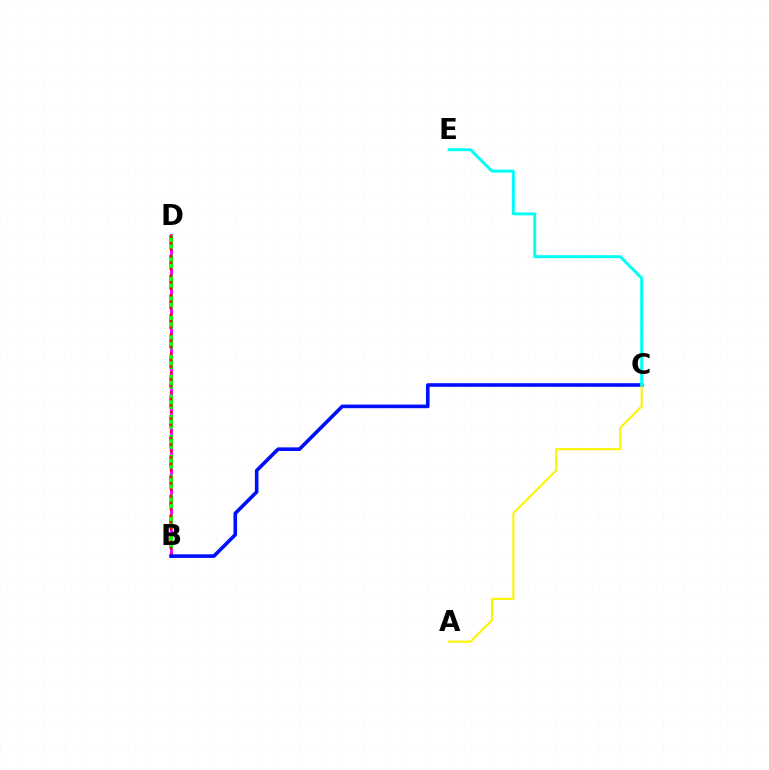{('B', 'D'): [{'color': '#ee00ff', 'line_style': 'solid', 'thickness': 2.09}, {'color': '#08ff00', 'line_style': 'dashed', 'thickness': 2.71}, {'color': '#ff0000', 'line_style': 'dotted', 'thickness': 1.76}], ('B', 'C'): [{'color': '#0010ff', 'line_style': 'solid', 'thickness': 2.6}], ('A', 'C'): [{'color': '#fcf500', 'line_style': 'solid', 'thickness': 1.51}], ('C', 'E'): [{'color': '#00fff6', 'line_style': 'solid', 'thickness': 2.12}]}